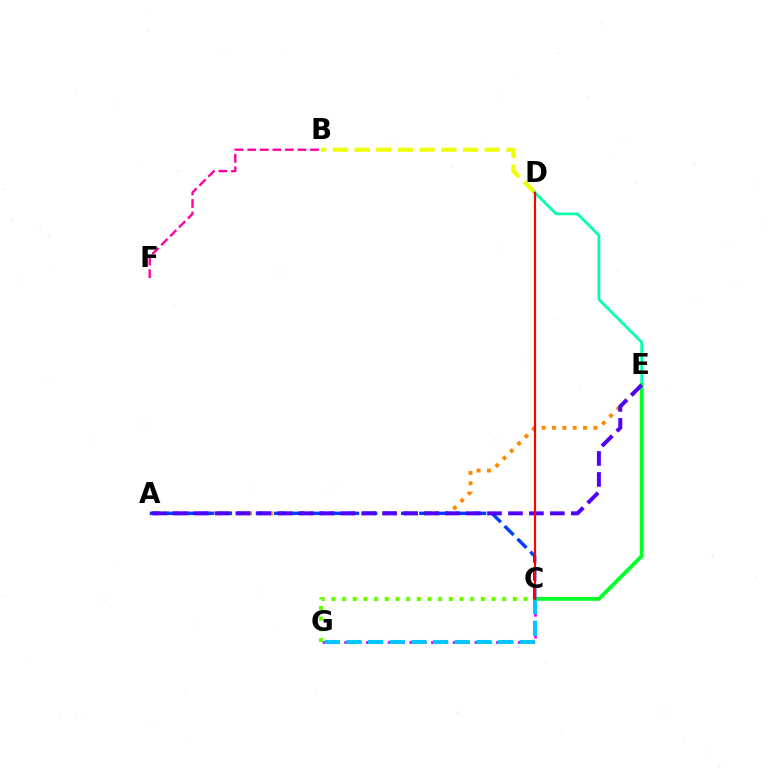{('A', 'E'): [{'color': '#ff8800', 'line_style': 'dotted', 'thickness': 2.81}, {'color': '#4f00ff', 'line_style': 'dashed', 'thickness': 2.85}], ('B', 'D'): [{'color': '#eeff00', 'line_style': 'dashed', 'thickness': 2.95}], ('D', 'E'): [{'color': '#00ffaf', 'line_style': 'solid', 'thickness': 1.97}], ('C', 'G'): [{'color': '#d600ff', 'line_style': 'dotted', 'thickness': 1.97}, {'color': '#66ff00', 'line_style': 'dotted', 'thickness': 2.9}, {'color': '#00c7ff', 'line_style': 'dashed', 'thickness': 2.94}], ('C', 'E'): [{'color': '#00ff27', 'line_style': 'solid', 'thickness': 2.73}], ('A', 'C'): [{'color': '#003fff', 'line_style': 'dashed', 'thickness': 2.47}], ('C', 'D'): [{'color': '#ff0000', 'line_style': 'solid', 'thickness': 1.57}], ('B', 'F'): [{'color': '#ff00a0', 'line_style': 'dashed', 'thickness': 1.71}]}